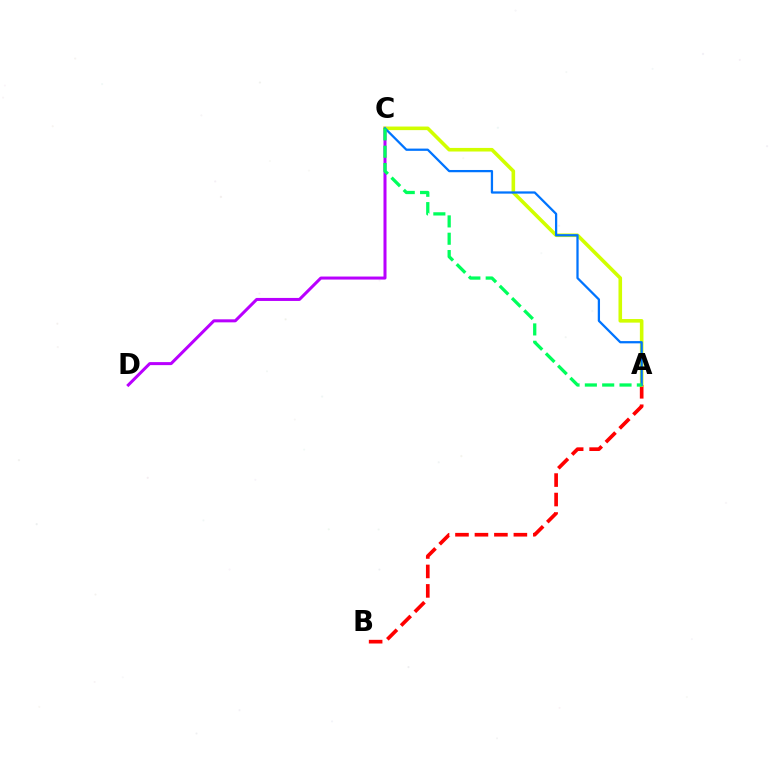{('C', 'D'): [{'color': '#b900ff', 'line_style': 'solid', 'thickness': 2.18}], ('A', 'B'): [{'color': '#ff0000', 'line_style': 'dashed', 'thickness': 2.64}], ('A', 'C'): [{'color': '#d1ff00', 'line_style': 'solid', 'thickness': 2.59}, {'color': '#0074ff', 'line_style': 'solid', 'thickness': 1.63}, {'color': '#00ff5c', 'line_style': 'dashed', 'thickness': 2.35}]}